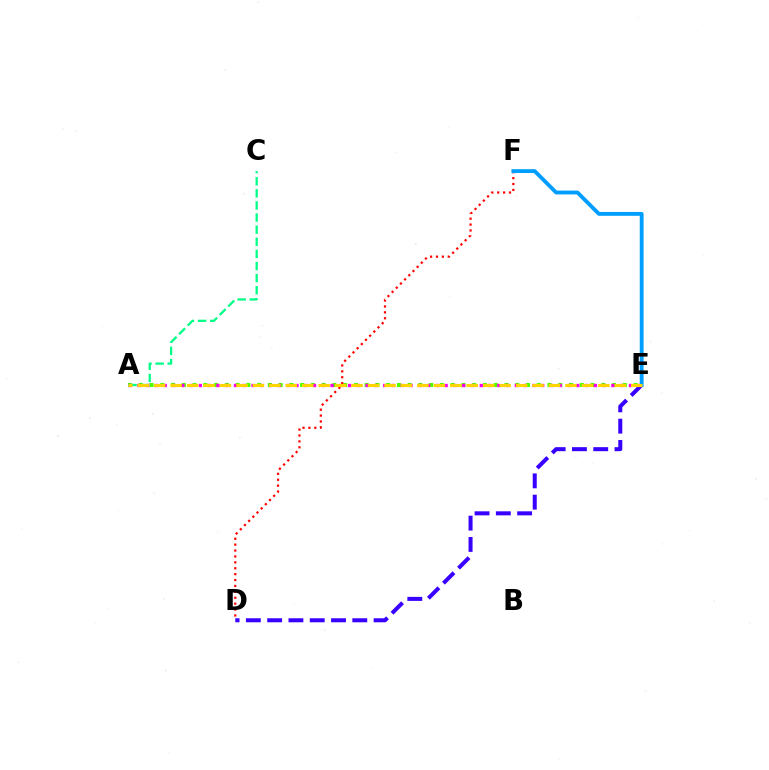{('A', 'E'): [{'color': '#4fff00', 'line_style': 'dotted', 'thickness': 2.92}, {'color': '#ff00ed', 'line_style': 'dotted', 'thickness': 2.38}, {'color': '#ffd500', 'line_style': 'dashed', 'thickness': 2.23}], ('D', 'E'): [{'color': '#3700ff', 'line_style': 'dashed', 'thickness': 2.89}], ('D', 'F'): [{'color': '#ff0000', 'line_style': 'dotted', 'thickness': 1.6}], ('E', 'F'): [{'color': '#009eff', 'line_style': 'solid', 'thickness': 2.77}], ('A', 'C'): [{'color': '#00ff86', 'line_style': 'dashed', 'thickness': 1.65}]}